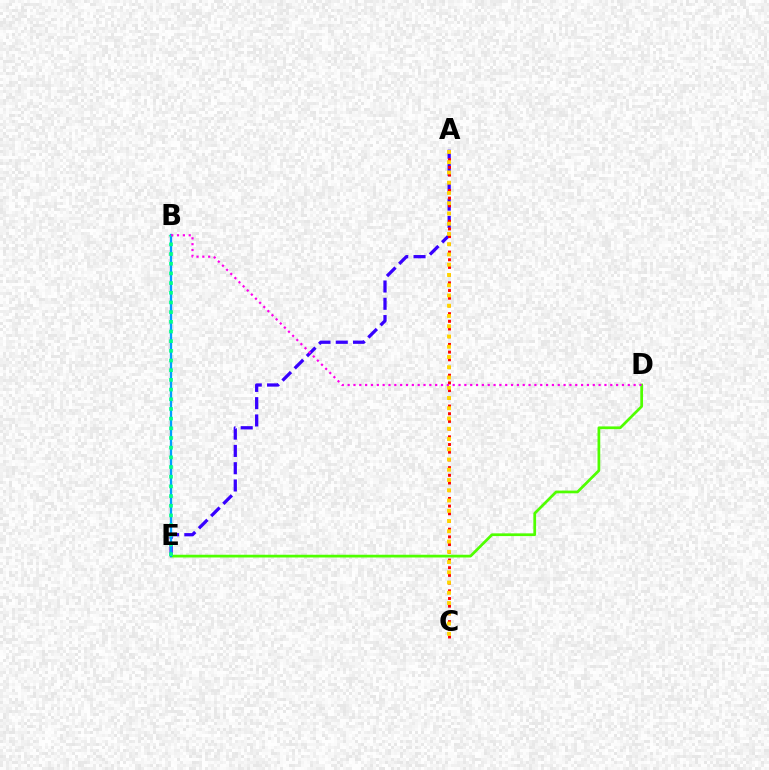{('A', 'E'): [{'color': '#3700ff', 'line_style': 'dashed', 'thickness': 2.35}], ('A', 'C'): [{'color': '#ff0000', 'line_style': 'dotted', 'thickness': 2.09}, {'color': '#ffd500', 'line_style': 'dotted', 'thickness': 2.79}], ('D', 'E'): [{'color': '#4fff00', 'line_style': 'solid', 'thickness': 1.97}], ('B', 'E'): [{'color': '#009eff', 'line_style': 'solid', 'thickness': 1.67}, {'color': '#00ff86', 'line_style': 'dotted', 'thickness': 2.63}], ('B', 'D'): [{'color': '#ff00ed', 'line_style': 'dotted', 'thickness': 1.59}]}